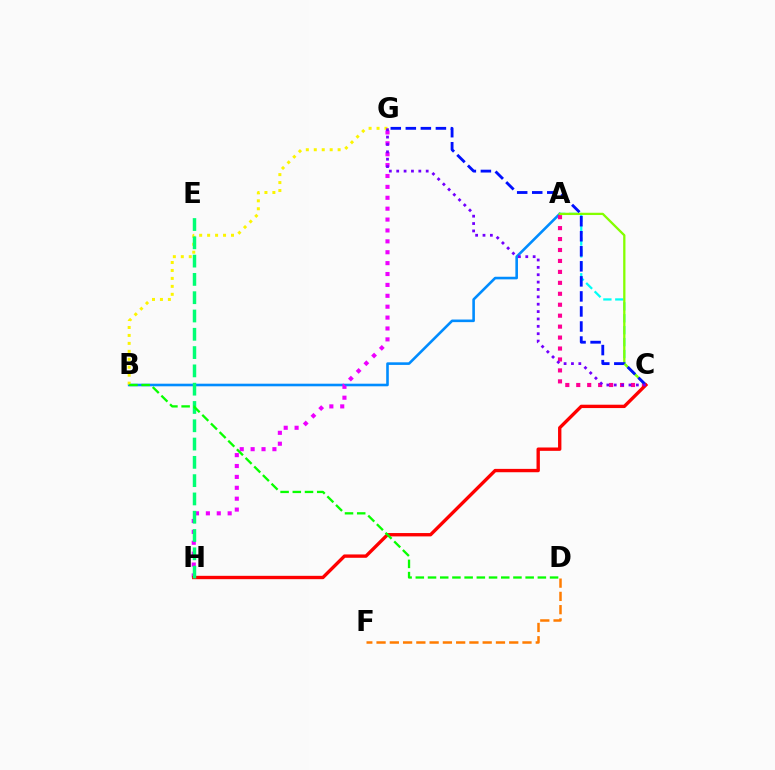{('A', 'B'): [{'color': '#008cff', 'line_style': 'solid', 'thickness': 1.87}], ('A', 'C'): [{'color': '#ff0094', 'line_style': 'dotted', 'thickness': 2.97}, {'color': '#00fff6', 'line_style': 'dashed', 'thickness': 1.62}, {'color': '#84ff00', 'line_style': 'solid', 'thickness': 1.64}], ('D', 'F'): [{'color': '#ff7c00', 'line_style': 'dashed', 'thickness': 1.8}], ('B', 'G'): [{'color': '#fcf500', 'line_style': 'dotted', 'thickness': 2.16}], ('G', 'H'): [{'color': '#ee00ff', 'line_style': 'dotted', 'thickness': 2.96}], ('C', 'G'): [{'color': '#0010ff', 'line_style': 'dashed', 'thickness': 2.04}, {'color': '#7200ff', 'line_style': 'dotted', 'thickness': 2.0}], ('C', 'H'): [{'color': '#ff0000', 'line_style': 'solid', 'thickness': 2.41}], ('E', 'H'): [{'color': '#00ff74', 'line_style': 'dashed', 'thickness': 2.49}], ('B', 'D'): [{'color': '#08ff00', 'line_style': 'dashed', 'thickness': 1.66}]}